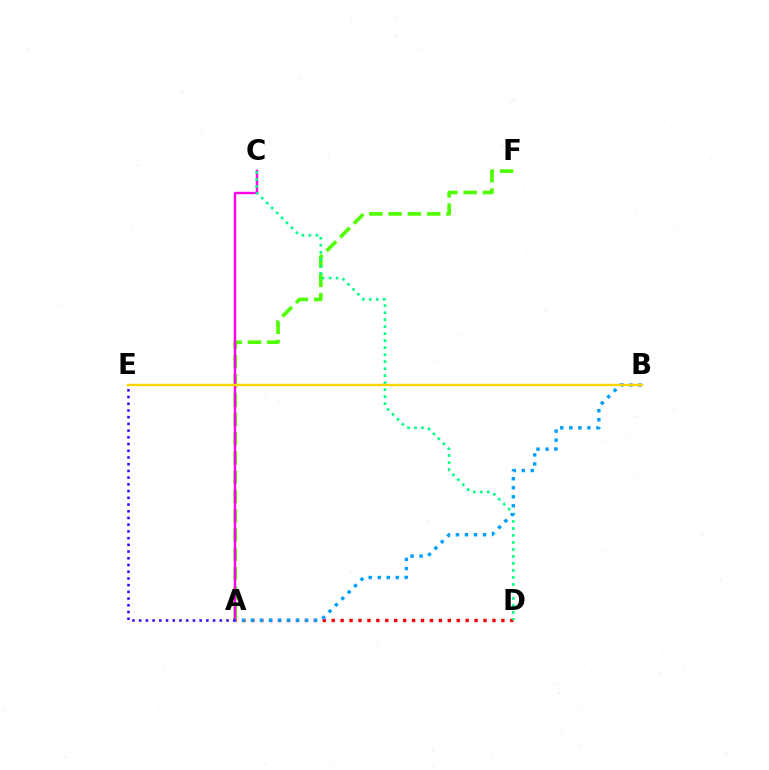{('A', 'D'): [{'color': '#ff0000', 'line_style': 'dotted', 'thickness': 2.43}], ('A', 'F'): [{'color': '#4fff00', 'line_style': 'dashed', 'thickness': 2.62}], ('A', 'C'): [{'color': '#ff00ed', 'line_style': 'solid', 'thickness': 1.74}], ('C', 'D'): [{'color': '#00ff86', 'line_style': 'dotted', 'thickness': 1.9}], ('A', 'E'): [{'color': '#3700ff', 'line_style': 'dotted', 'thickness': 1.83}], ('A', 'B'): [{'color': '#009eff', 'line_style': 'dotted', 'thickness': 2.45}], ('B', 'E'): [{'color': '#ffd500', 'line_style': 'solid', 'thickness': 1.75}]}